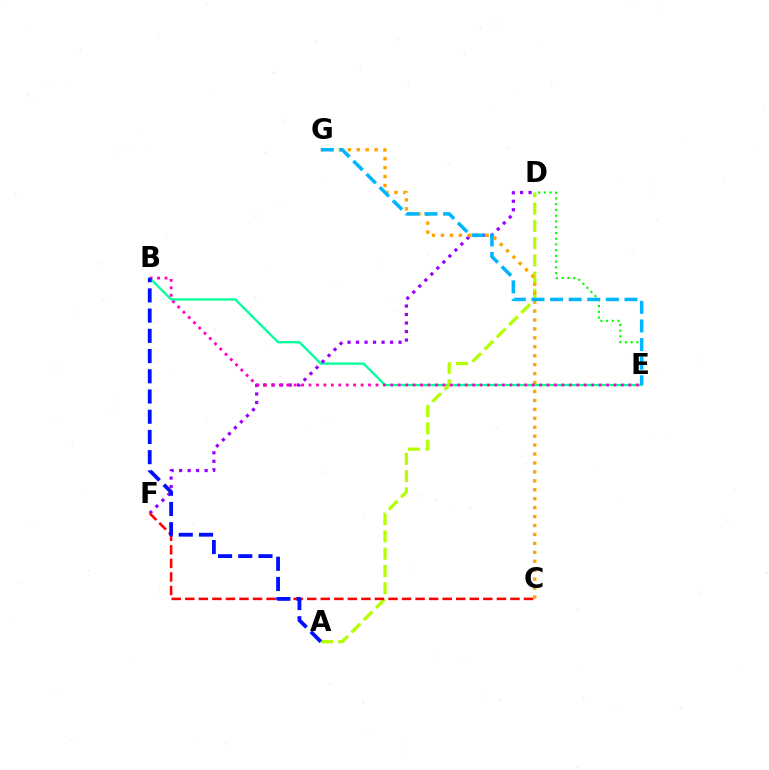{('D', 'E'): [{'color': '#08ff00', 'line_style': 'dotted', 'thickness': 1.56}], ('B', 'E'): [{'color': '#00ff9d', 'line_style': 'solid', 'thickness': 1.67}, {'color': '#ff00bd', 'line_style': 'dotted', 'thickness': 2.02}], ('D', 'F'): [{'color': '#9b00ff', 'line_style': 'dotted', 'thickness': 2.31}], ('A', 'D'): [{'color': '#b3ff00', 'line_style': 'dashed', 'thickness': 2.35}], ('C', 'G'): [{'color': '#ffa500', 'line_style': 'dotted', 'thickness': 2.43}], ('C', 'F'): [{'color': '#ff0000', 'line_style': 'dashed', 'thickness': 1.84}], ('A', 'B'): [{'color': '#0010ff', 'line_style': 'dashed', 'thickness': 2.75}], ('E', 'G'): [{'color': '#00b5ff', 'line_style': 'dashed', 'thickness': 2.53}]}